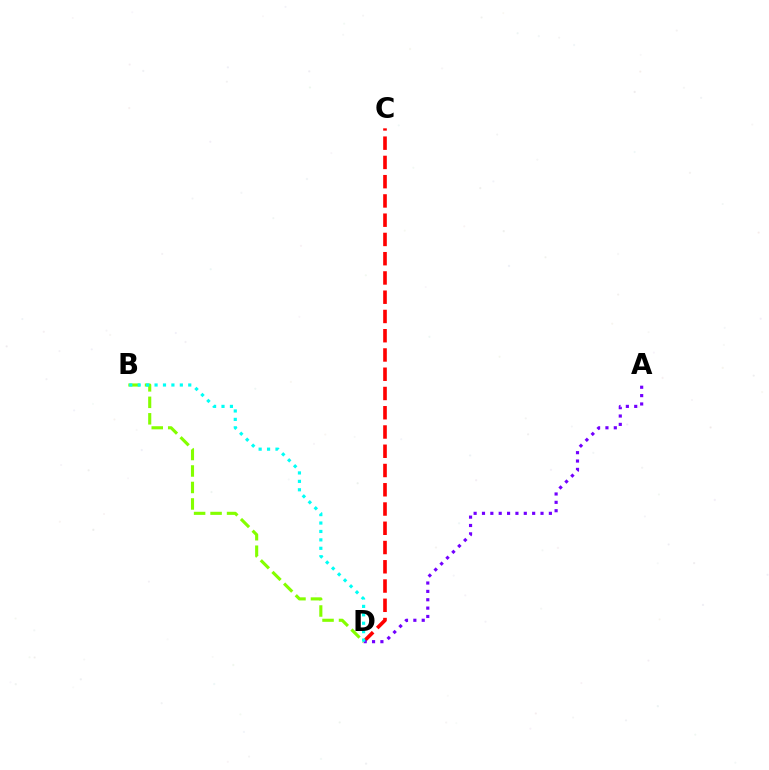{('C', 'D'): [{'color': '#ff0000', 'line_style': 'dashed', 'thickness': 2.62}], ('A', 'D'): [{'color': '#7200ff', 'line_style': 'dotted', 'thickness': 2.27}], ('B', 'D'): [{'color': '#84ff00', 'line_style': 'dashed', 'thickness': 2.24}, {'color': '#00fff6', 'line_style': 'dotted', 'thickness': 2.29}]}